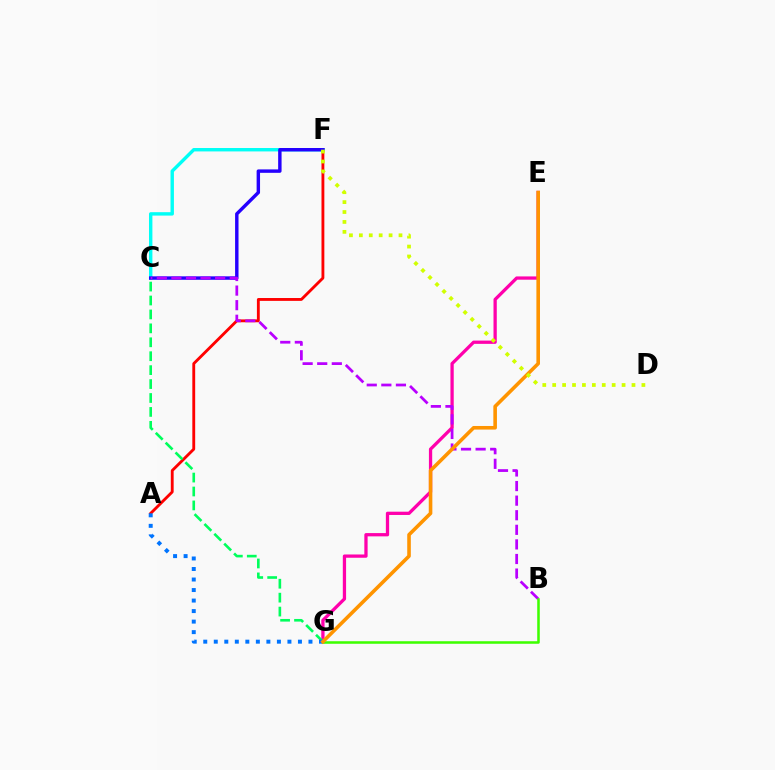{('A', 'F'): [{'color': '#ff0000', 'line_style': 'solid', 'thickness': 2.05}], ('E', 'G'): [{'color': '#ff00ac', 'line_style': 'solid', 'thickness': 2.36}, {'color': '#ff9400', 'line_style': 'solid', 'thickness': 2.59}], ('C', 'F'): [{'color': '#00fff6', 'line_style': 'solid', 'thickness': 2.45}, {'color': '#2500ff', 'line_style': 'solid', 'thickness': 2.46}], ('C', 'G'): [{'color': '#00ff5c', 'line_style': 'dashed', 'thickness': 1.89}], ('B', 'C'): [{'color': '#b900ff', 'line_style': 'dashed', 'thickness': 1.98}], ('A', 'G'): [{'color': '#0074ff', 'line_style': 'dotted', 'thickness': 2.86}], ('B', 'G'): [{'color': '#3dff00', 'line_style': 'solid', 'thickness': 1.83}], ('D', 'F'): [{'color': '#d1ff00', 'line_style': 'dotted', 'thickness': 2.69}]}